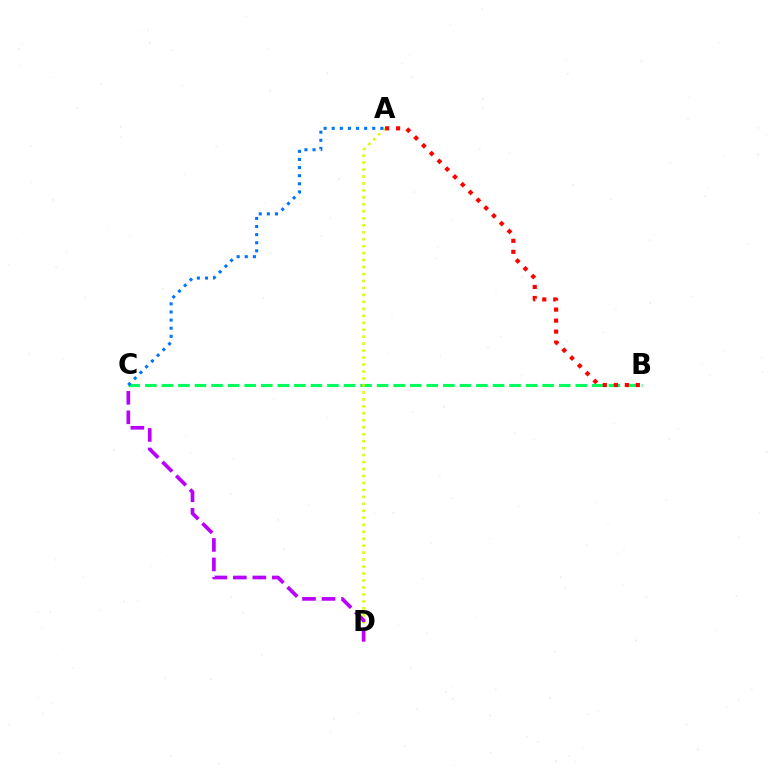{('B', 'C'): [{'color': '#00ff5c', 'line_style': 'dashed', 'thickness': 2.25}], ('A', 'D'): [{'color': '#d1ff00', 'line_style': 'dotted', 'thickness': 1.89}], ('C', 'D'): [{'color': '#b900ff', 'line_style': 'dashed', 'thickness': 2.65}], ('A', 'C'): [{'color': '#0074ff', 'line_style': 'dotted', 'thickness': 2.2}], ('A', 'B'): [{'color': '#ff0000', 'line_style': 'dotted', 'thickness': 2.99}]}